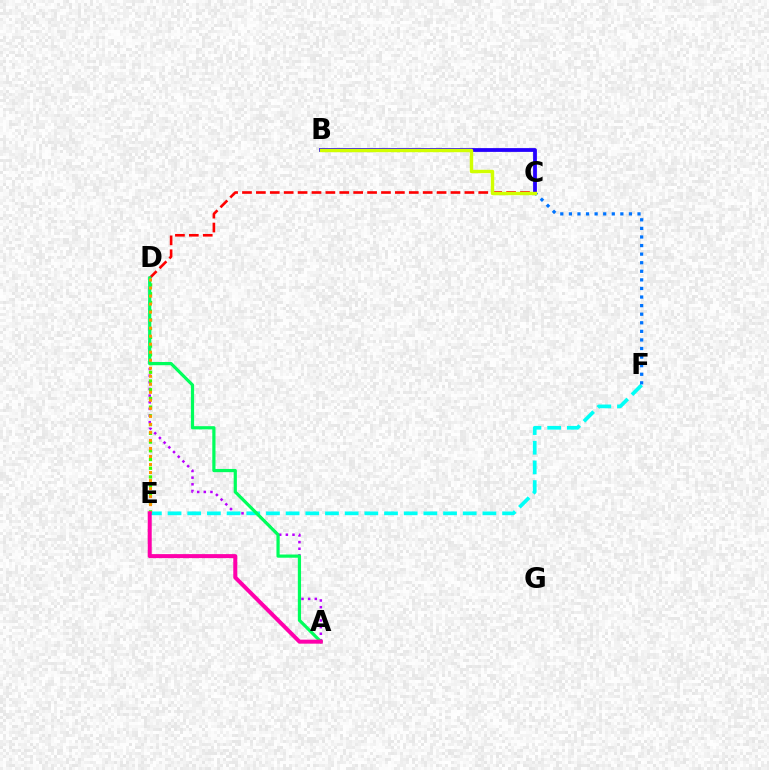{('A', 'D'): [{'color': '#b900ff', 'line_style': 'dotted', 'thickness': 1.81}, {'color': '#00ff5c', 'line_style': 'solid', 'thickness': 2.31}], ('C', 'D'): [{'color': '#ff0000', 'line_style': 'dashed', 'thickness': 1.89}], ('D', 'E'): [{'color': '#3dff00', 'line_style': 'dotted', 'thickness': 2.37}, {'color': '#ff9400', 'line_style': 'dotted', 'thickness': 2.18}], ('E', 'F'): [{'color': '#00fff6', 'line_style': 'dashed', 'thickness': 2.67}], ('C', 'F'): [{'color': '#0074ff', 'line_style': 'dotted', 'thickness': 2.33}], ('B', 'C'): [{'color': '#2500ff', 'line_style': 'solid', 'thickness': 2.73}, {'color': '#d1ff00', 'line_style': 'solid', 'thickness': 2.45}], ('A', 'E'): [{'color': '#ff00ac', 'line_style': 'solid', 'thickness': 2.88}]}